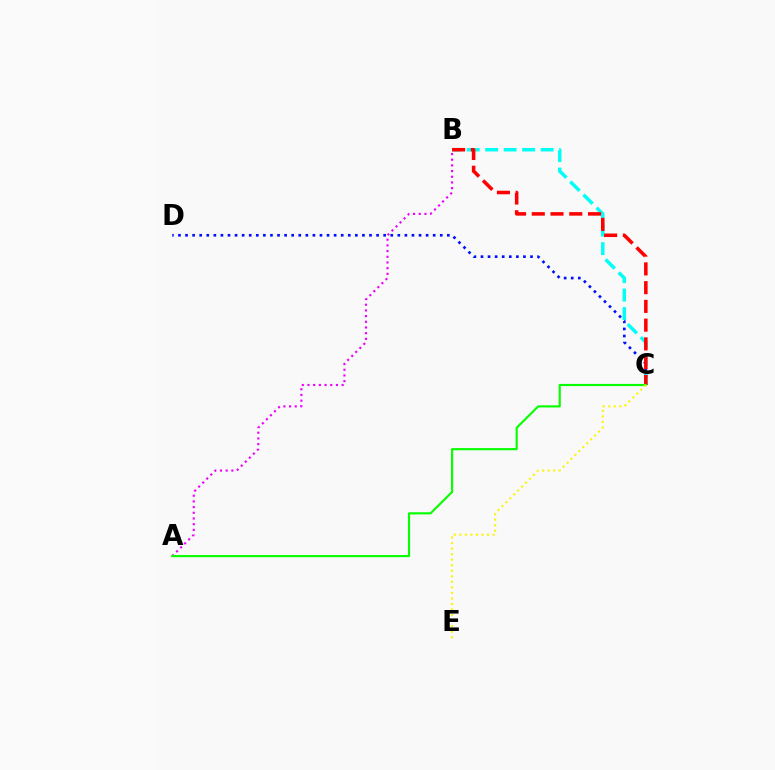{('A', 'B'): [{'color': '#ee00ff', 'line_style': 'dotted', 'thickness': 1.55}], ('B', 'C'): [{'color': '#00fff6', 'line_style': 'dashed', 'thickness': 2.51}, {'color': '#ff0000', 'line_style': 'dashed', 'thickness': 2.55}], ('C', 'D'): [{'color': '#0010ff', 'line_style': 'dotted', 'thickness': 1.92}], ('A', 'C'): [{'color': '#08ff00', 'line_style': 'solid', 'thickness': 1.55}], ('C', 'E'): [{'color': '#fcf500', 'line_style': 'dotted', 'thickness': 1.5}]}